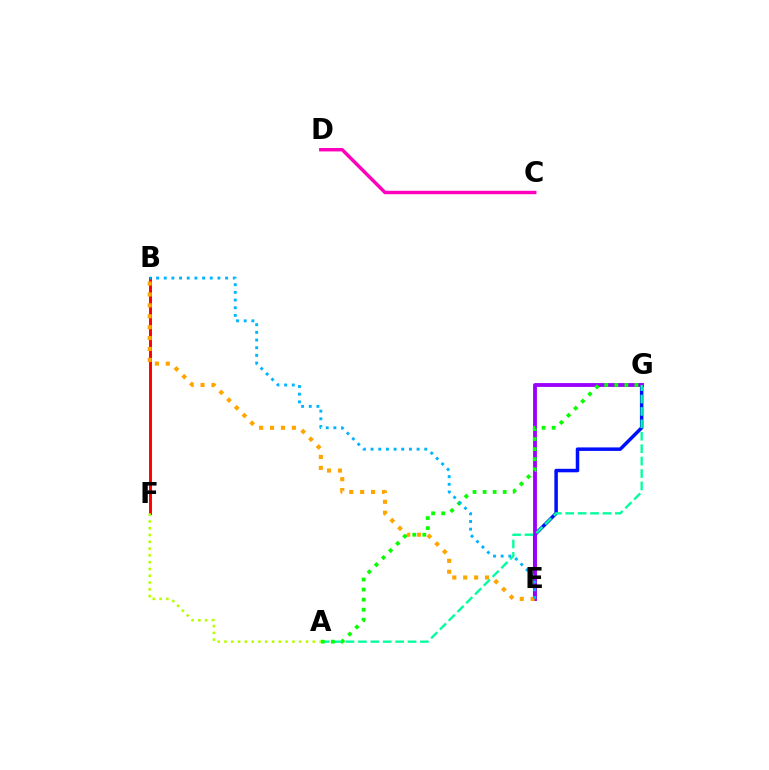{('E', 'G'): [{'color': '#0010ff', 'line_style': 'solid', 'thickness': 2.52}, {'color': '#9b00ff', 'line_style': 'solid', 'thickness': 2.76}], ('B', 'F'): [{'color': '#ff0000', 'line_style': 'solid', 'thickness': 2.11}], ('B', 'E'): [{'color': '#ffa500', 'line_style': 'dotted', 'thickness': 2.96}, {'color': '#00b5ff', 'line_style': 'dotted', 'thickness': 2.08}], ('A', 'G'): [{'color': '#00ff9d', 'line_style': 'dashed', 'thickness': 1.69}, {'color': '#08ff00', 'line_style': 'dotted', 'thickness': 2.73}], ('C', 'D'): [{'color': '#ff00bd', 'line_style': 'solid', 'thickness': 2.47}], ('A', 'F'): [{'color': '#b3ff00', 'line_style': 'dotted', 'thickness': 1.85}]}